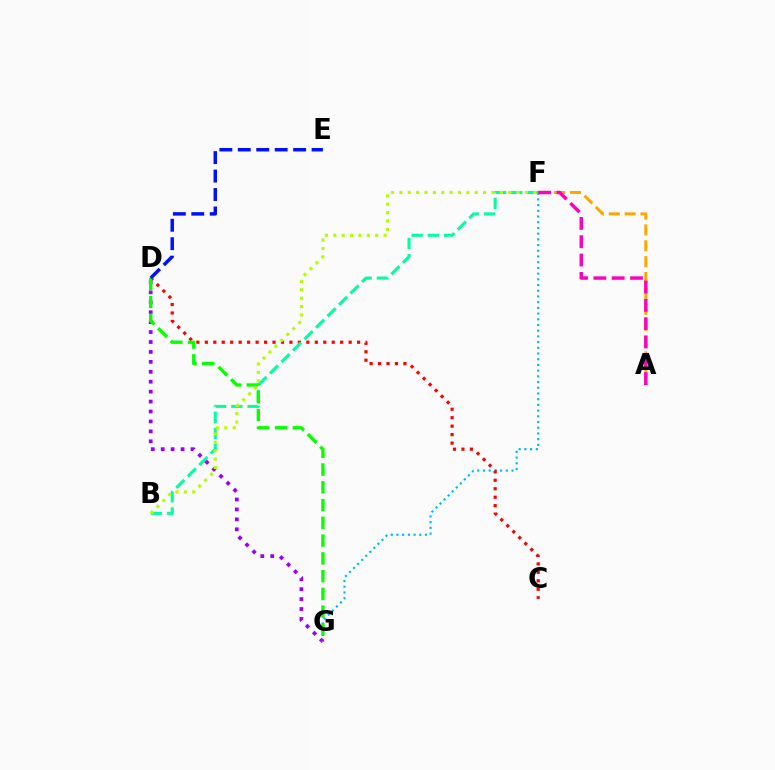{('F', 'G'): [{'color': '#00b5ff', 'line_style': 'dotted', 'thickness': 1.55}], ('C', 'D'): [{'color': '#ff0000', 'line_style': 'dotted', 'thickness': 2.3}], ('A', 'F'): [{'color': '#ffa500', 'line_style': 'dashed', 'thickness': 2.16}, {'color': '#ff00bd', 'line_style': 'dashed', 'thickness': 2.49}], ('B', 'F'): [{'color': '#00ff9d', 'line_style': 'dashed', 'thickness': 2.2}, {'color': '#b3ff00', 'line_style': 'dotted', 'thickness': 2.27}], ('D', 'G'): [{'color': '#9b00ff', 'line_style': 'dotted', 'thickness': 2.7}, {'color': '#08ff00', 'line_style': 'dashed', 'thickness': 2.41}], ('D', 'E'): [{'color': '#0010ff', 'line_style': 'dashed', 'thickness': 2.51}]}